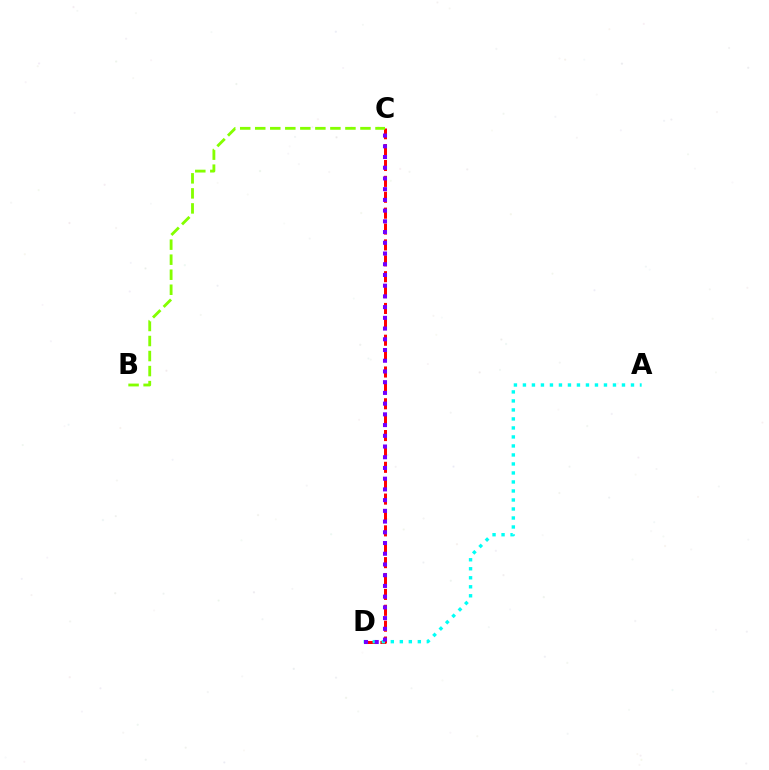{('C', 'D'): [{'color': '#ff0000', 'line_style': 'dashed', 'thickness': 2.16}, {'color': '#7200ff', 'line_style': 'dotted', 'thickness': 2.91}], ('B', 'C'): [{'color': '#84ff00', 'line_style': 'dashed', 'thickness': 2.04}], ('A', 'D'): [{'color': '#00fff6', 'line_style': 'dotted', 'thickness': 2.45}]}